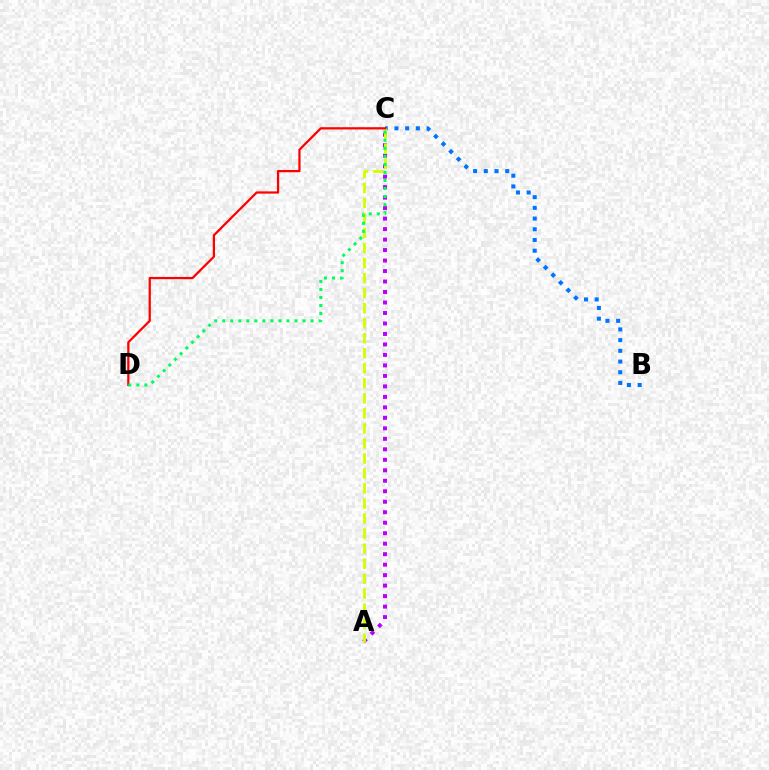{('B', 'C'): [{'color': '#0074ff', 'line_style': 'dotted', 'thickness': 2.91}], ('A', 'C'): [{'color': '#b900ff', 'line_style': 'dotted', 'thickness': 2.85}, {'color': '#d1ff00', 'line_style': 'dashed', 'thickness': 2.04}], ('C', 'D'): [{'color': '#ff0000', 'line_style': 'solid', 'thickness': 1.62}, {'color': '#00ff5c', 'line_style': 'dotted', 'thickness': 2.18}]}